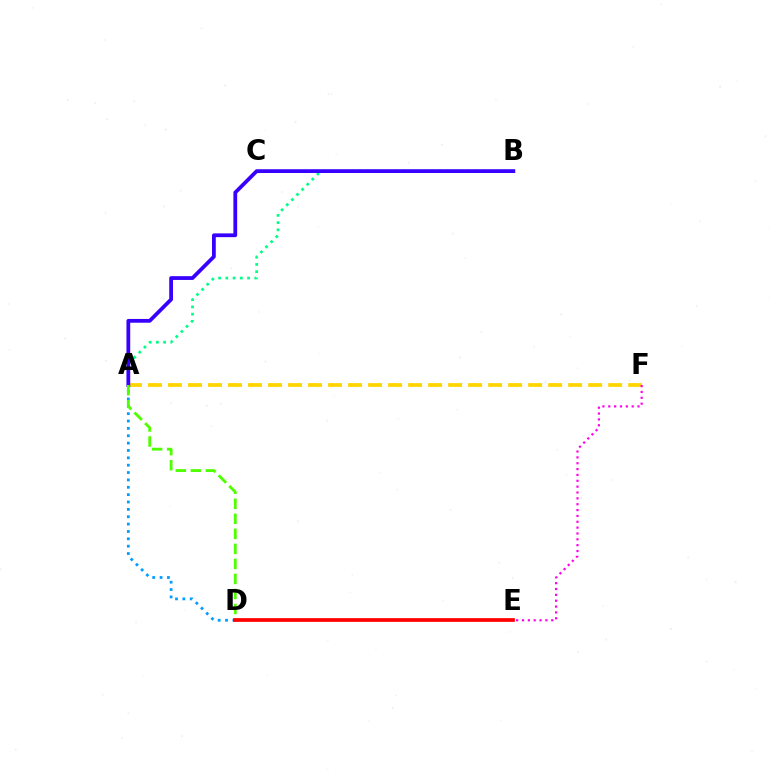{('A', 'D'): [{'color': '#009eff', 'line_style': 'dotted', 'thickness': 2.0}, {'color': '#4fff00', 'line_style': 'dashed', 'thickness': 2.04}], ('A', 'B'): [{'color': '#00ff86', 'line_style': 'dotted', 'thickness': 1.97}, {'color': '#3700ff', 'line_style': 'solid', 'thickness': 2.72}], ('A', 'F'): [{'color': '#ffd500', 'line_style': 'dashed', 'thickness': 2.72}], ('E', 'F'): [{'color': '#ff00ed', 'line_style': 'dotted', 'thickness': 1.59}], ('D', 'E'): [{'color': '#ff0000', 'line_style': 'solid', 'thickness': 2.68}]}